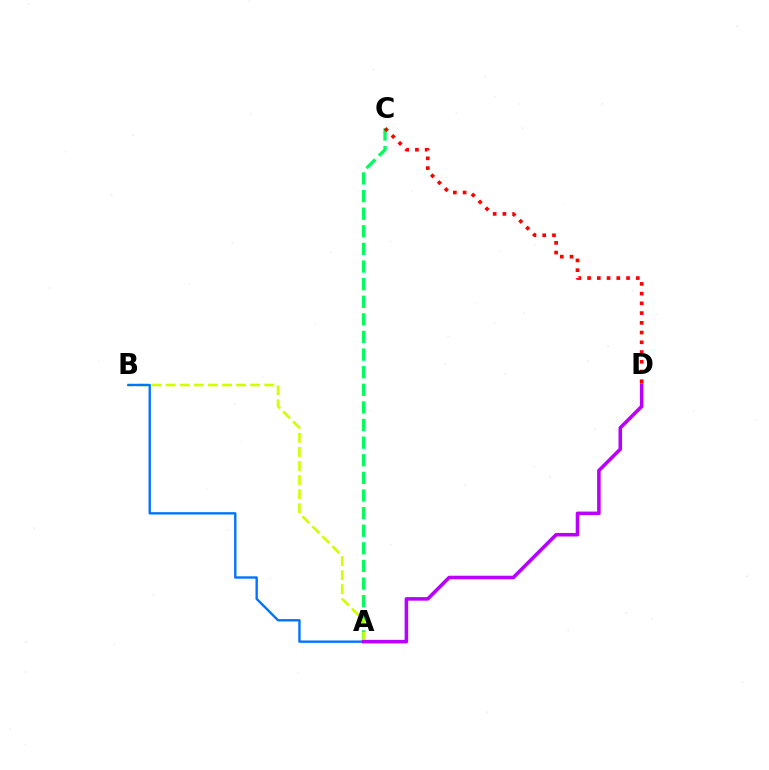{('A', 'C'): [{'color': '#00ff5c', 'line_style': 'dashed', 'thickness': 2.39}], ('A', 'B'): [{'color': '#d1ff00', 'line_style': 'dashed', 'thickness': 1.91}, {'color': '#0074ff', 'line_style': 'solid', 'thickness': 1.71}], ('A', 'D'): [{'color': '#b900ff', 'line_style': 'solid', 'thickness': 2.56}], ('C', 'D'): [{'color': '#ff0000', 'line_style': 'dotted', 'thickness': 2.65}]}